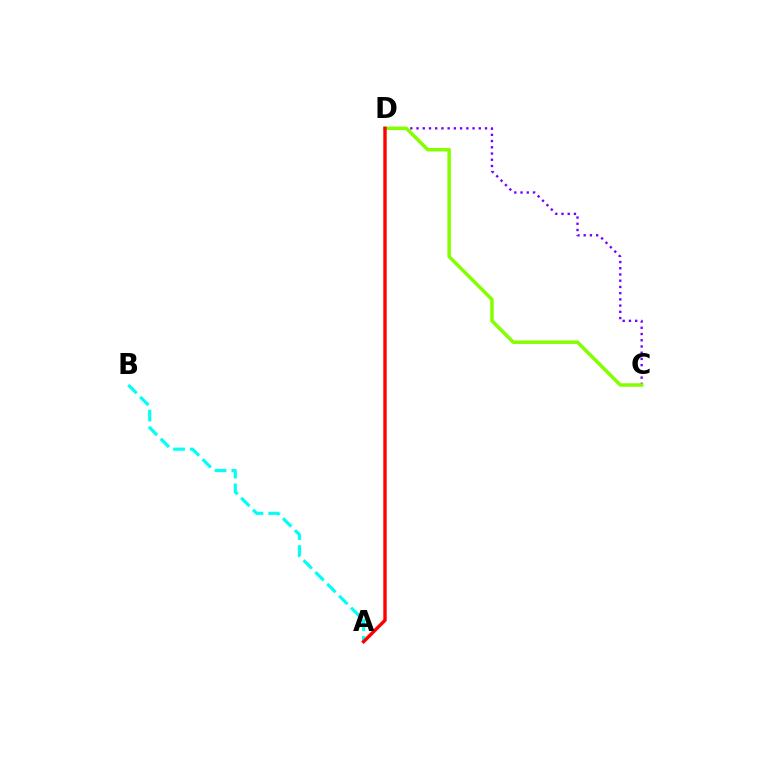{('C', 'D'): [{'color': '#7200ff', 'line_style': 'dotted', 'thickness': 1.69}, {'color': '#84ff00', 'line_style': 'solid', 'thickness': 2.52}], ('A', 'B'): [{'color': '#00fff6', 'line_style': 'dashed', 'thickness': 2.28}], ('A', 'D'): [{'color': '#ff0000', 'line_style': 'solid', 'thickness': 2.44}]}